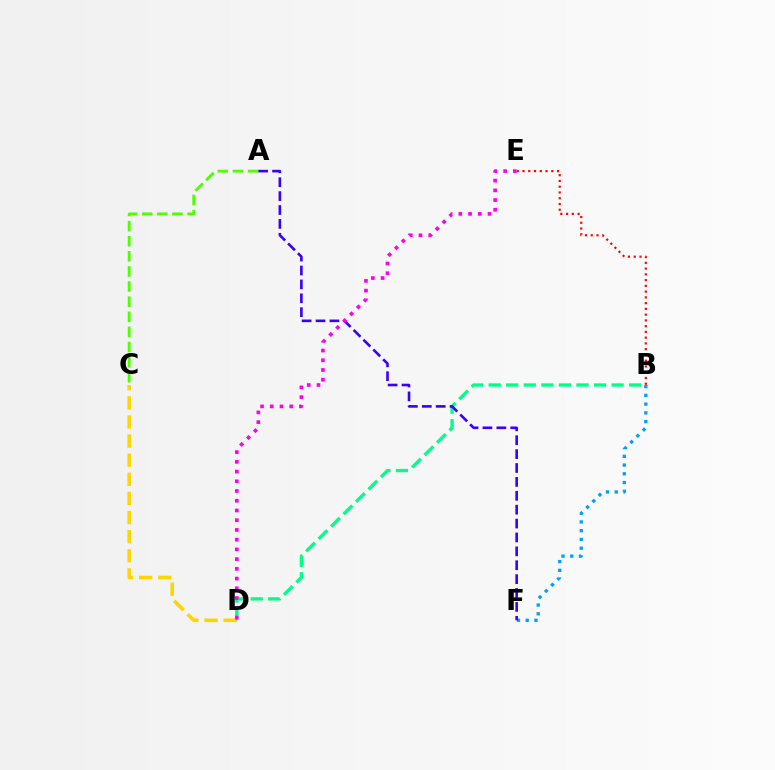{('C', 'D'): [{'color': '#ffd500', 'line_style': 'dashed', 'thickness': 2.6}], ('B', 'E'): [{'color': '#ff0000', 'line_style': 'dotted', 'thickness': 1.56}], ('B', 'D'): [{'color': '#00ff86', 'line_style': 'dashed', 'thickness': 2.39}], ('A', 'C'): [{'color': '#4fff00', 'line_style': 'dashed', 'thickness': 2.05}], ('B', 'F'): [{'color': '#009eff', 'line_style': 'dotted', 'thickness': 2.37}], ('A', 'F'): [{'color': '#3700ff', 'line_style': 'dashed', 'thickness': 1.89}], ('D', 'E'): [{'color': '#ff00ed', 'line_style': 'dotted', 'thickness': 2.64}]}